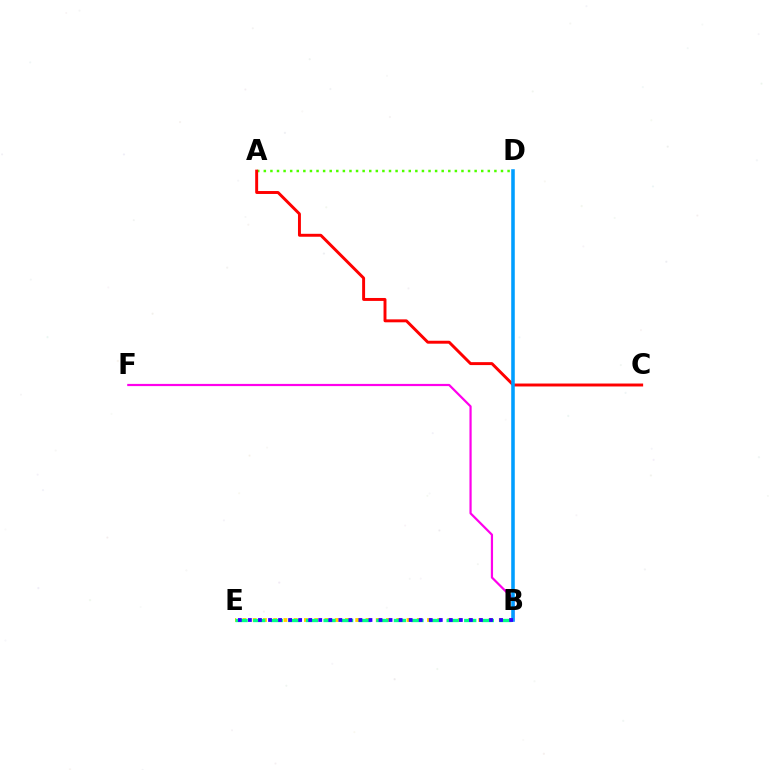{('A', 'D'): [{'color': '#4fff00', 'line_style': 'dotted', 'thickness': 1.79}], ('B', 'E'): [{'color': '#ffd500', 'line_style': 'dotted', 'thickness': 2.79}, {'color': '#00ff86', 'line_style': 'dashed', 'thickness': 2.39}, {'color': '#3700ff', 'line_style': 'dotted', 'thickness': 2.73}], ('A', 'C'): [{'color': '#ff0000', 'line_style': 'solid', 'thickness': 2.12}], ('B', 'F'): [{'color': '#ff00ed', 'line_style': 'solid', 'thickness': 1.59}], ('B', 'D'): [{'color': '#009eff', 'line_style': 'solid', 'thickness': 2.56}]}